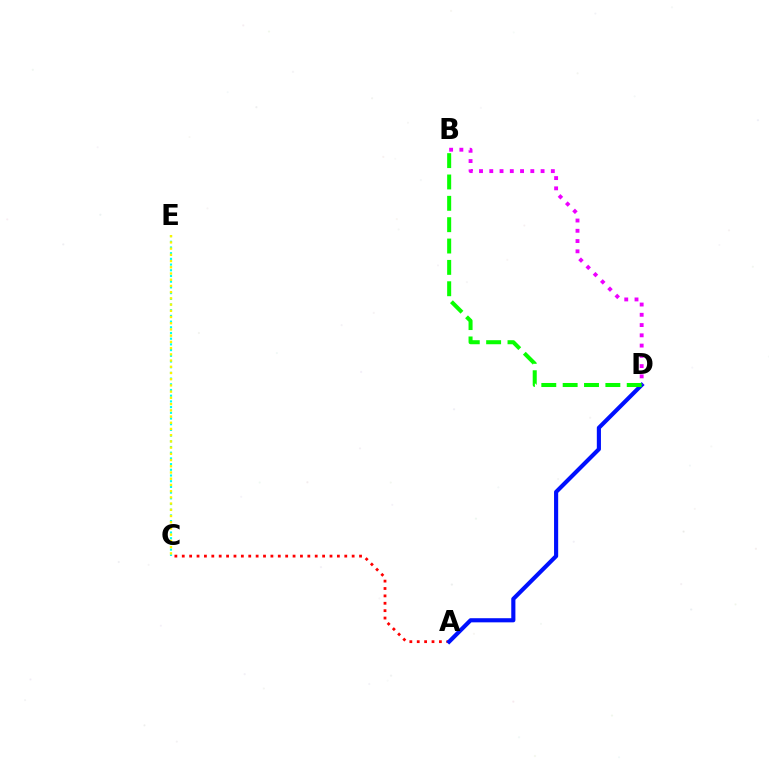{('A', 'C'): [{'color': '#ff0000', 'line_style': 'dotted', 'thickness': 2.01}], ('C', 'E'): [{'color': '#00fff6', 'line_style': 'dotted', 'thickness': 1.55}, {'color': '#fcf500', 'line_style': 'dotted', 'thickness': 1.69}], ('A', 'D'): [{'color': '#0010ff', 'line_style': 'solid', 'thickness': 2.97}], ('B', 'D'): [{'color': '#ee00ff', 'line_style': 'dotted', 'thickness': 2.79}, {'color': '#08ff00', 'line_style': 'dashed', 'thickness': 2.9}]}